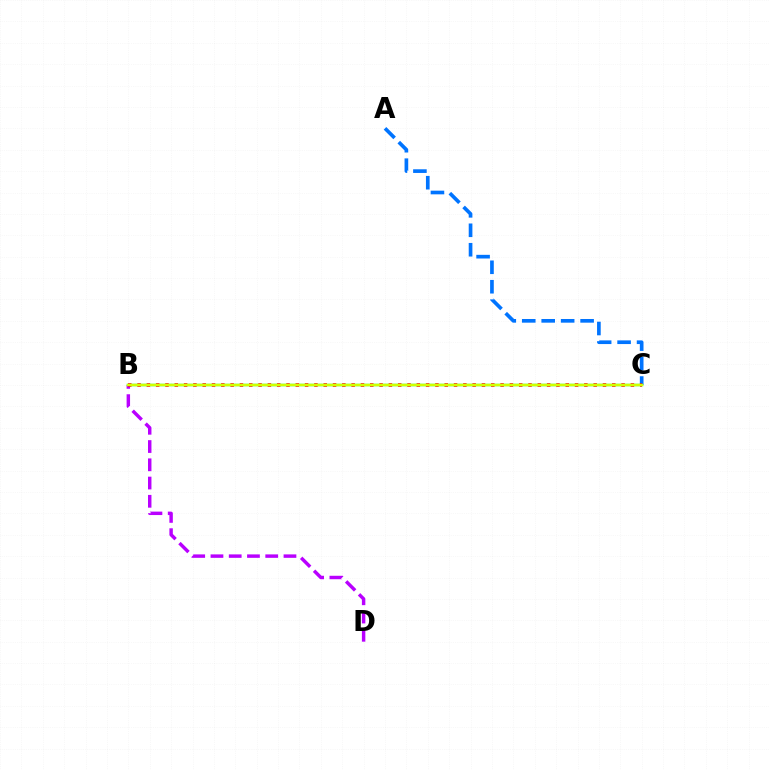{('B', 'C'): [{'color': '#00ff5c', 'line_style': 'solid', 'thickness': 1.74}, {'color': '#ff0000', 'line_style': 'dotted', 'thickness': 2.53}, {'color': '#d1ff00', 'line_style': 'solid', 'thickness': 1.78}], ('A', 'C'): [{'color': '#0074ff', 'line_style': 'dashed', 'thickness': 2.64}], ('B', 'D'): [{'color': '#b900ff', 'line_style': 'dashed', 'thickness': 2.48}]}